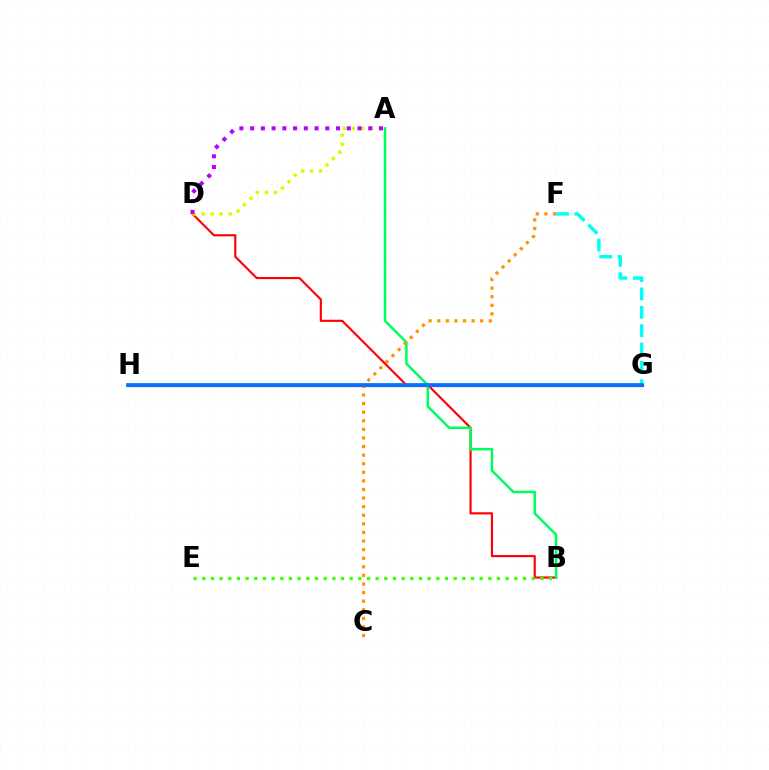{('B', 'D'): [{'color': '#ff0000', 'line_style': 'solid', 'thickness': 1.54}], ('A', 'D'): [{'color': '#d1ff00', 'line_style': 'dotted', 'thickness': 2.45}, {'color': '#b900ff', 'line_style': 'dotted', 'thickness': 2.92}], ('F', 'G'): [{'color': '#00fff6', 'line_style': 'dashed', 'thickness': 2.49}], ('G', 'H'): [{'color': '#2500ff', 'line_style': 'solid', 'thickness': 2.19}, {'color': '#ff00ac', 'line_style': 'solid', 'thickness': 2.29}, {'color': '#0074ff', 'line_style': 'solid', 'thickness': 2.68}], ('B', 'E'): [{'color': '#3dff00', 'line_style': 'dotted', 'thickness': 2.36}], ('A', 'B'): [{'color': '#00ff5c', 'line_style': 'solid', 'thickness': 1.81}], ('C', 'F'): [{'color': '#ff9400', 'line_style': 'dotted', 'thickness': 2.33}]}